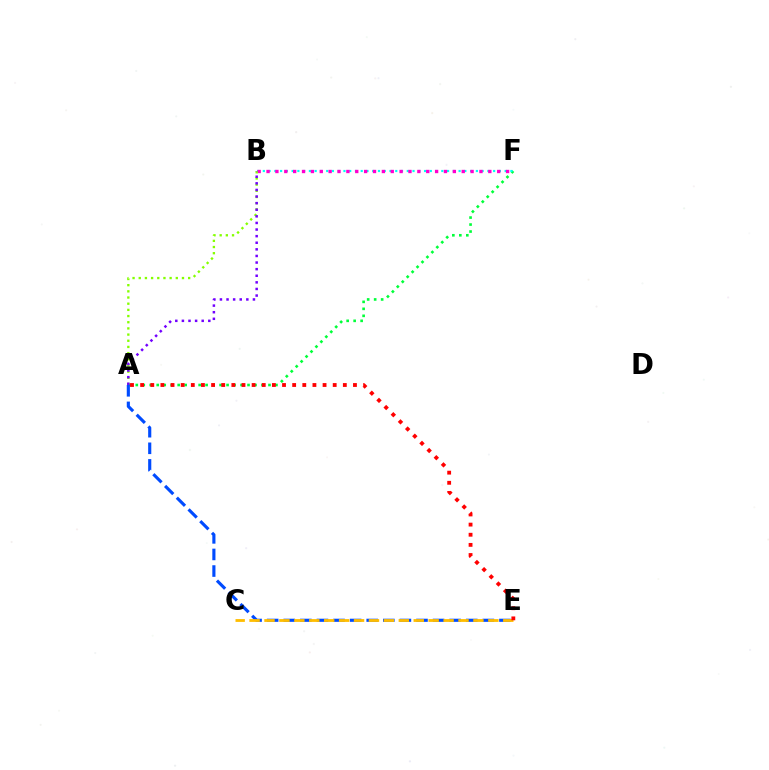{('A', 'F'): [{'color': '#00ff39', 'line_style': 'dotted', 'thickness': 1.9}], ('B', 'F'): [{'color': '#00fff6', 'line_style': 'dotted', 'thickness': 1.56}, {'color': '#ff00cf', 'line_style': 'dotted', 'thickness': 2.41}], ('A', 'E'): [{'color': '#004bff', 'line_style': 'dashed', 'thickness': 2.25}, {'color': '#ff0000', 'line_style': 'dotted', 'thickness': 2.75}], ('A', 'B'): [{'color': '#84ff00', 'line_style': 'dotted', 'thickness': 1.68}, {'color': '#7200ff', 'line_style': 'dotted', 'thickness': 1.79}], ('C', 'E'): [{'color': '#ffbd00', 'line_style': 'dashed', 'thickness': 2.03}]}